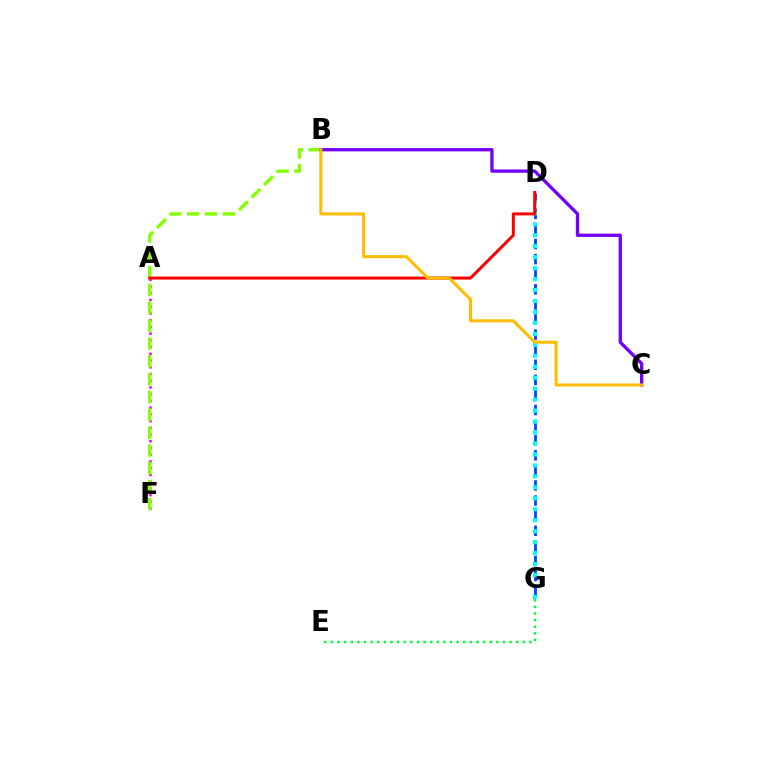{('A', 'F'): [{'color': '#ff00cf', 'line_style': 'dotted', 'thickness': 1.83}], ('B', 'F'): [{'color': '#84ff00', 'line_style': 'dashed', 'thickness': 2.42}], ('D', 'G'): [{'color': '#004bff', 'line_style': 'dashed', 'thickness': 2.05}, {'color': '#00fff6', 'line_style': 'dotted', 'thickness': 2.98}], ('A', 'D'): [{'color': '#ff0000', 'line_style': 'solid', 'thickness': 2.15}], ('E', 'G'): [{'color': '#00ff39', 'line_style': 'dotted', 'thickness': 1.8}], ('B', 'C'): [{'color': '#7200ff', 'line_style': 'solid', 'thickness': 2.38}, {'color': '#ffbd00', 'line_style': 'solid', 'thickness': 2.2}]}